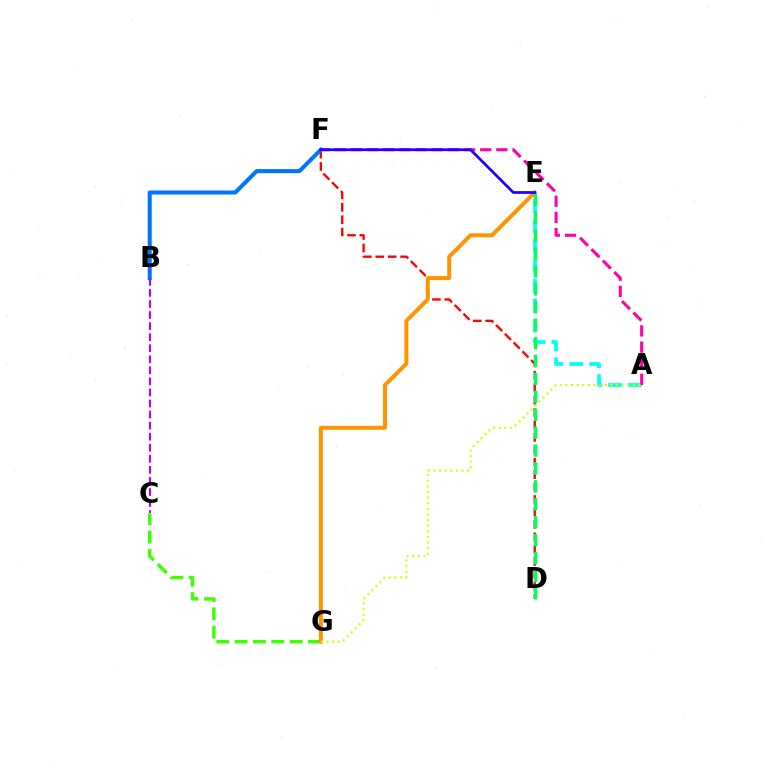{('D', 'F'): [{'color': '#ff0000', 'line_style': 'dashed', 'thickness': 1.69}], ('C', 'G'): [{'color': '#3dff00', 'line_style': 'dashed', 'thickness': 2.49}], ('E', 'G'): [{'color': '#ff9400', 'line_style': 'solid', 'thickness': 2.87}], ('A', 'E'): [{'color': '#00fff6', 'line_style': 'dashed', 'thickness': 2.71}], ('D', 'E'): [{'color': '#00ff5c', 'line_style': 'dashed', 'thickness': 2.43}], ('B', 'F'): [{'color': '#0074ff', 'line_style': 'solid', 'thickness': 2.91}], ('A', 'F'): [{'color': '#ff00ac', 'line_style': 'dashed', 'thickness': 2.19}], ('A', 'G'): [{'color': '#d1ff00', 'line_style': 'dotted', 'thickness': 1.53}], ('B', 'C'): [{'color': '#b900ff', 'line_style': 'dashed', 'thickness': 1.5}], ('E', 'F'): [{'color': '#2500ff', 'line_style': 'solid', 'thickness': 1.99}]}